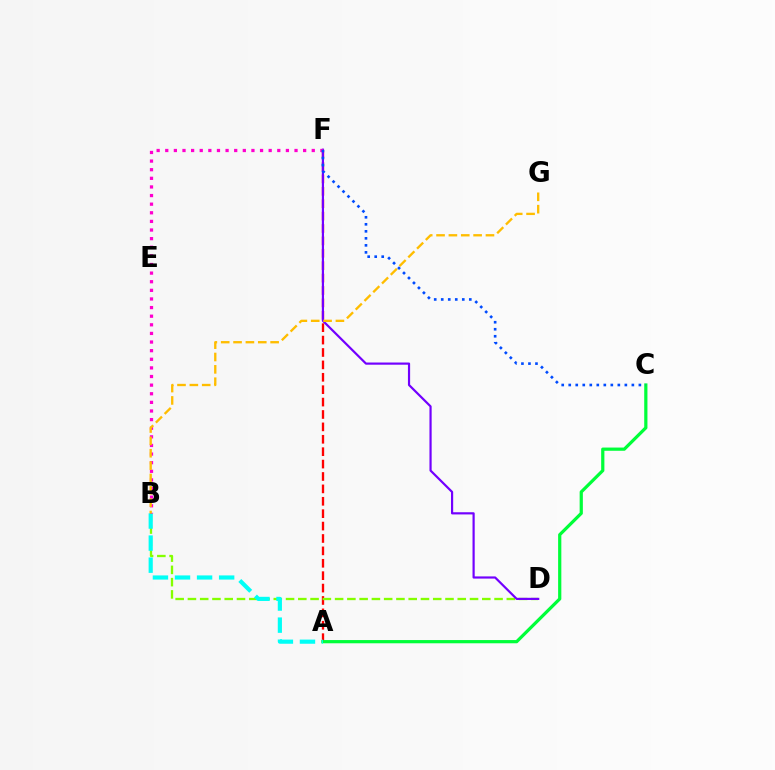{('A', 'F'): [{'color': '#ff0000', 'line_style': 'dashed', 'thickness': 1.68}], ('A', 'C'): [{'color': '#00ff39', 'line_style': 'solid', 'thickness': 2.32}], ('B', 'D'): [{'color': '#84ff00', 'line_style': 'dashed', 'thickness': 1.67}], ('A', 'B'): [{'color': '#00fff6', 'line_style': 'dashed', 'thickness': 3.0}], ('D', 'F'): [{'color': '#7200ff', 'line_style': 'solid', 'thickness': 1.57}], ('B', 'F'): [{'color': '#ff00cf', 'line_style': 'dotted', 'thickness': 2.34}], ('B', 'G'): [{'color': '#ffbd00', 'line_style': 'dashed', 'thickness': 1.68}], ('C', 'F'): [{'color': '#004bff', 'line_style': 'dotted', 'thickness': 1.91}]}